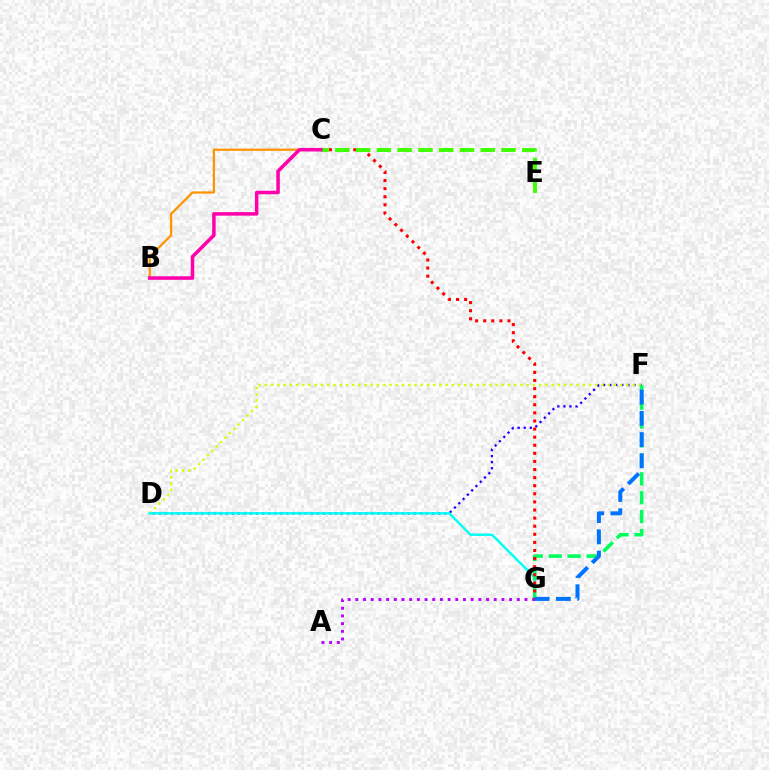{('D', 'F'): [{'color': '#2500ff', 'line_style': 'dotted', 'thickness': 1.65}, {'color': '#d1ff00', 'line_style': 'dotted', 'thickness': 1.69}], ('B', 'C'): [{'color': '#ff9400', 'line_style': 'solid', 'thickness': 1.61}, {'color': '#ff00ac', 'line_style': 'solid', 'thickness': 2.54}], ('D', 'G'): [{'color': '#00fff6', 'line_style': 'solid', 'thickness': 1.73}], ('F', 'G'): [{'color': '#00ff5c', 'line_style': 'dashed', 'thickness': 2.57}, {'color': '#0074ff', 'line_style': 'dashed', 'thickness': 2.89}], ('A', 'G'): [{'color': '#b900ff', 'line_style': 'dotted', 'thickness': 2.09}], ('C', 'G'): [{'color': '#ff0000', 'line_style': 'dotted', 'thickness': 2.2}], ('C', 'E'): [{'color': '#3dff00', 'line_style': 'dashed', 'thickness': 2.82}]}